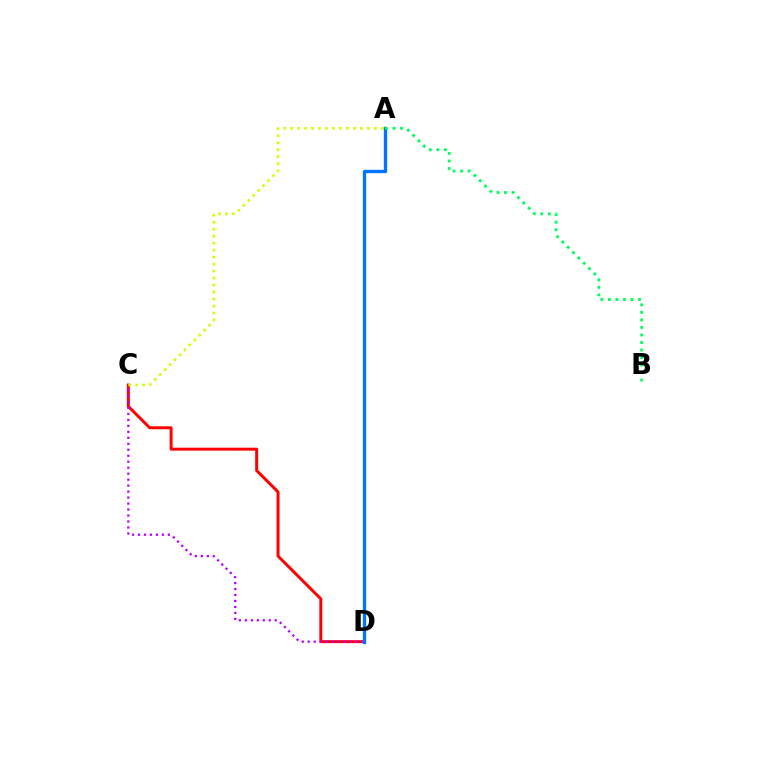{('C', 'D'): [{'color': '#ff0000', 'line_style': 'solid', 'thickness': 2.14}, {'color': '#b900ff', 'line_style': 'dotted', 'thickness': 1.62}], ('A', 'C'): [{'color': '#d1ff00', 'line_style': 'dotted', 'thickness': 1.9}], ('A', 'D'): [{'color': '#0074ff', 'line_style': 'solid', 'thickness': 2.4}], ('A', 'B'): [{'color': '#00ff5c', 'line_style': 'dotted', 'thickness': 2.05}]}